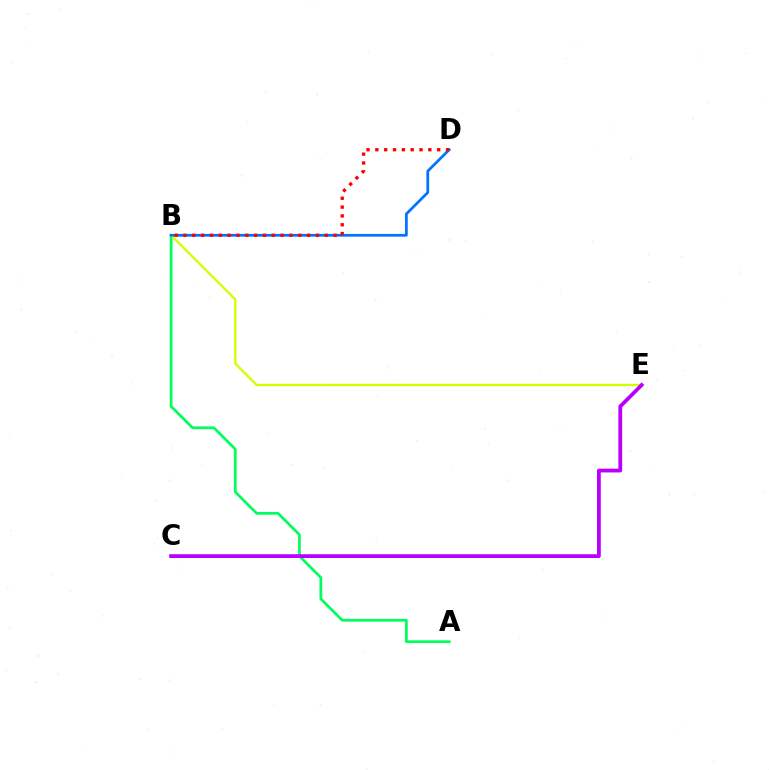{('A', 'B'): [{'color': '#00ff5c', 'line_style': 'solid', 'thickness': 1.97}], ('B', 'E'): [{'color': '#d1ff00', 'line_style': 'solid', 'thickness': 1.68}], ('C', 'E'): [{'color': '#b900ff', 'line_style': 'solid', 'thickness': 2.72}], ('B', 'D'): [{'color': '#0074ff', 'line_style': 'solid', 'thickness': 1.97}, {'color': '#ff0000', 'line_style': 'dotted', 'thickness': 2.4}]}